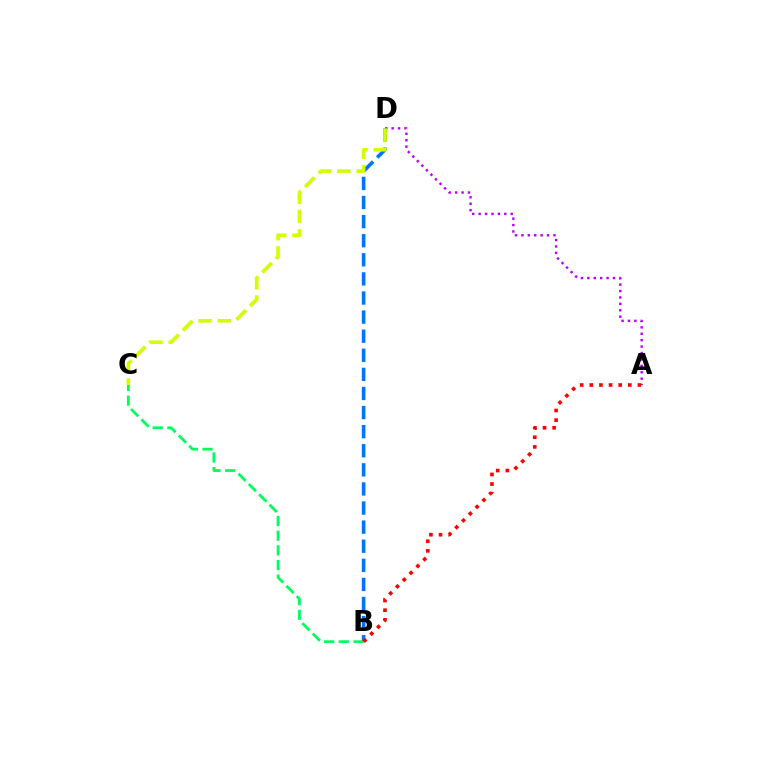{('A', 'D'): [{'color': '#b900ff', 'line_style': 'dotted', 'thickness': 1.74}], ('B', 'D'): [{'color': '#0074ff', 'line_style': 'dashed', 'thickness': 2.59}], ('B', 'C'): [{'color': '#00ff5c', 'line_style': 'dashed', 'thickness': 1.99}], ('C', 'D'): [{'color': '#d1ff00', 'line_style': 'dashed', 'thickness': 2.62}], ('A', 'B'): [{'color': '#ff0000', 'line_style': 'dotted', 'thickness': 2.62}]}